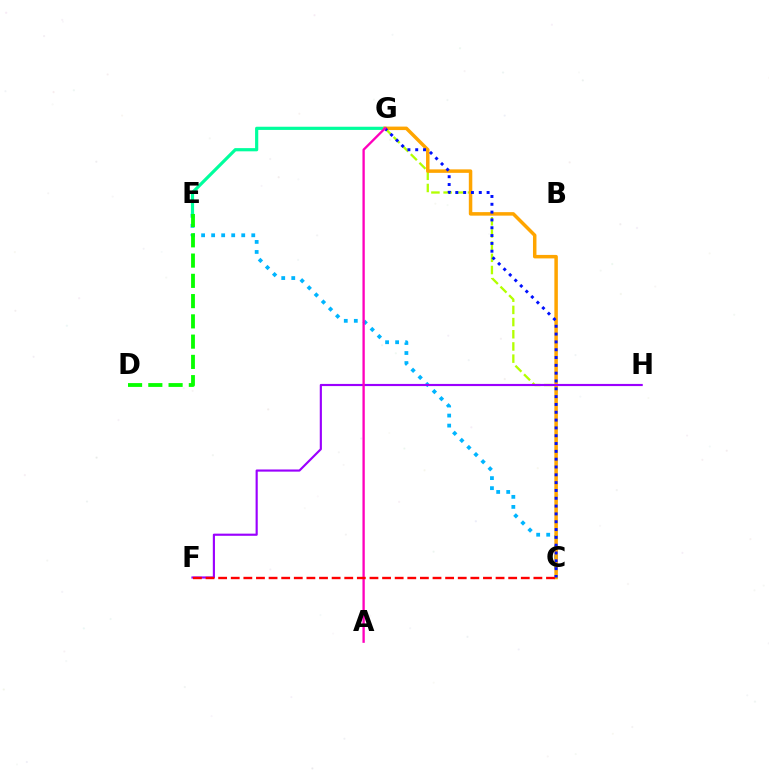{('C', 'G'): [{'color': '#b3ff00', 'line_style': 'dashed', 'thickness': 1.66}, {'color': '#ffa500', 'line_style': 'solid', 'thickness': 2.51}, {'color': '#0010ff', 'line_style': 'dotted', 'thickness': 2.12}], ('C', 'E'): [{'color': '#00b5ff', 'line_style': 'dotted', 'thickness': 2.73}], ('E', 'G'): [{'color': '#00ff9d', 'line_style': 'solid', 'thickness': 2.3}], ('F', 'H'): [{'color': '#9b00ff', 'line_style': 'solid', 'thickness': 1.55}], ('D', 'E'): [{'color': '#08ff00', 'line_style': 'dashed', 'thickness': 2.75}], ('A', 'G'): [{'color': '#ff00bd', 'line_style': 'solid', 'thickness': 1.68}], ('C', 'F'): [{'color': '#ff0000', 'line_style': 'dashed', 'thickness': 1.71}]}